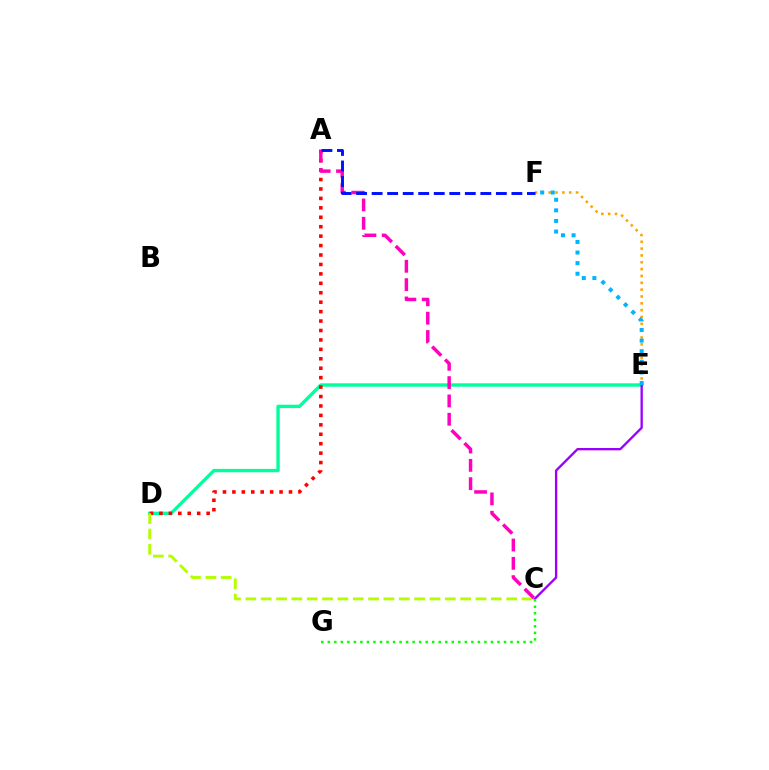{('D', 'E'): [{'color': '#00ff9d', 'line_style': 'solid', 'thickness': 2.42}], ('A', 'D'): [{'color': '#ff0000', 'line_style': 'dotted', 'thickness': 2.56}], ('C', 'E'): [{'color': '#9b00ff', 'line_style': 'solid', 'thickness': 1.68}], ('C', 'D'): [{'color': '#b3ff00', 'line_style': 'dashed', 'thickness': 2.08}], ('A', 'C'): [{'color': '#ff00bd', 'line_style': 'dashed', 'thickness': 2.49}], ('E', 'F'): [{'color': '#ffa500', 'line_style': 'dotted', 'thickness': 1.86}, {'color': '#00b5ff', 'line_style': 'dotted', 'thickness': 2.88}], ('C', 'G'): [{'color': '#08ff00', 'line_style': 'dotted', 'thickness': 1.77}], ('A', 'F'): [{'color': '#0010ff', 'line_style': 'dashed', 'thickness': 2.11}]}